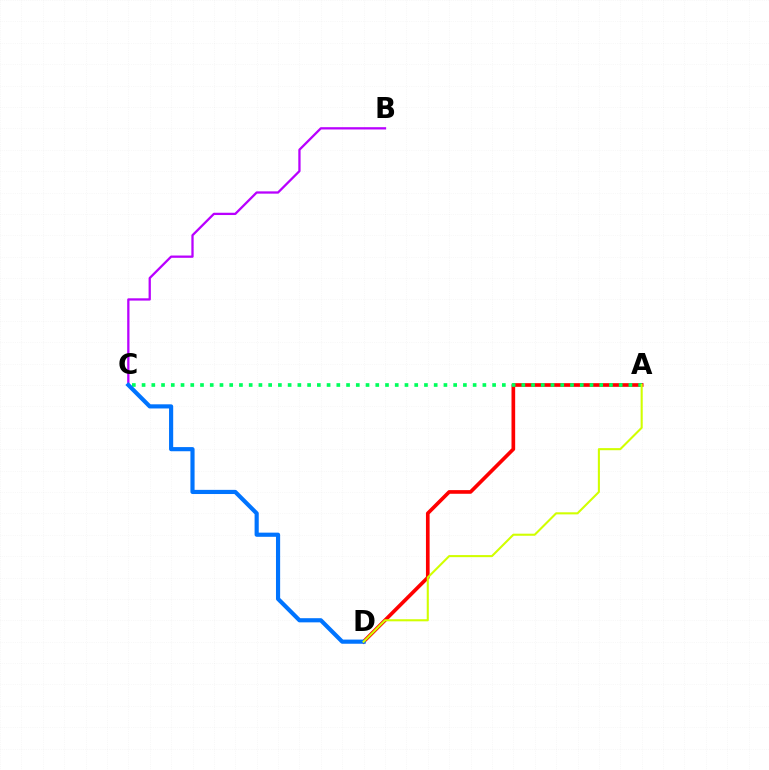{('B', 'C'): [{'color': '#b900ff', 'line_style': 'solid', 'thickness': 1.64}], ('A', 'D'): [{'color': '#ff0000', 'line_style': 'solid', 'thickness': 2.64}, {'color': '#d1ff00', 'line_style': 'solid', 'thickness': 1.5}], ('A', 'C'): [{'color': '#00ff5c', 'line_style': 'dotted', 'thickness': 2.65}], ('C', 'D'): [{'color': '#0074ff', 'line_style': 'solid', 'thickness': 2.99}]}